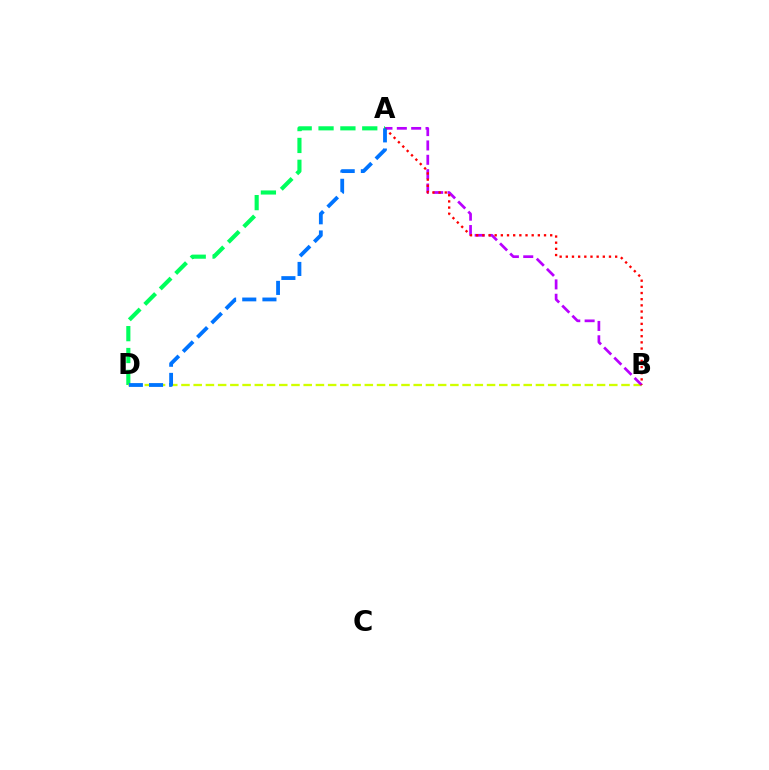{('A', 'D'): [{'color': '#00ff5c', 'line_style': 'dashed', 'thickness': 2.97}, {'color': '#0074ff', 'line_style': 'dashed', 'thickness': 2.74}], ('B', 'D'): [{'color': '#d1ff00', 'line_style': 'dashed', 'thickness': 1.66}], ('A', 'B'): [{'color': '#b900ff', 'line_style': 'dashed', 'thickness': 1.95}, {'color': '#ff0000', 'line_style': 'dotted', 'thickness': 1.68}]}